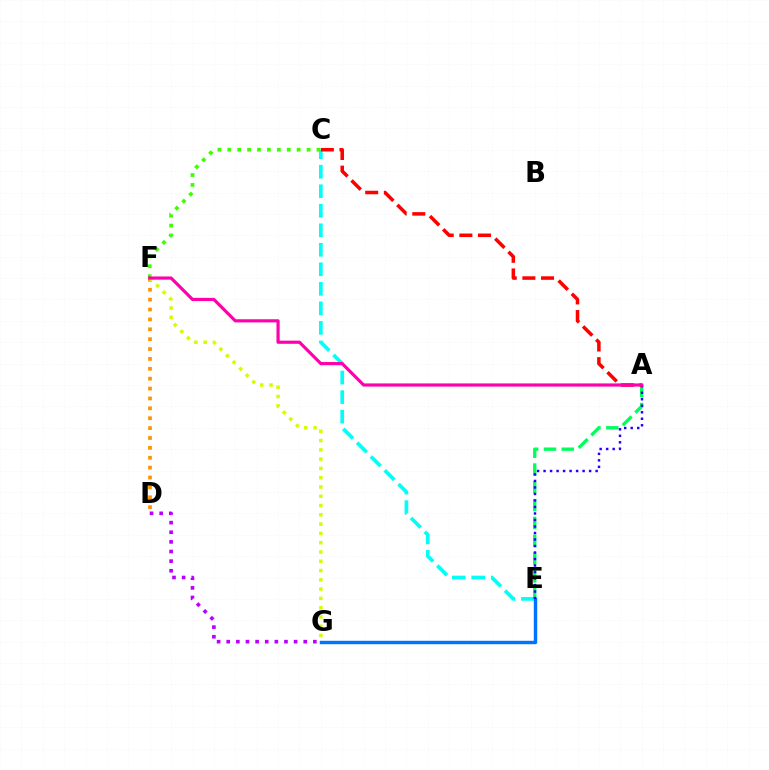{('D', 'F'): [{'color': '#ff9400', 'line_style': 'dotted', 'thickness': 2.68}], ('C', 'E'): [{'color': '#00fff6', 'line_style': 'dashed', 'thickness': 2.65}], ('C', 'F'): [{'color': '#3dff00', 'line_style': 'dotted', 'thickness': 2.69}], ('A', 'E'): [{'color': '#00ff5c', 'line_style': 'dashed', 'thickness': 2.42}, {'color': '#2500ff', 'line_style': 'dotted', 'thickness': 1.77}], ('E', 'G'): [{'color': '#0074ff', 'line_style': 'solid', 'thickness': 2.47}], ('A', 'C'): [{'color': '#ff0000', 'line_style': 'dashed', 'thickness': 2.53}], ('F', 'G'): [{'color': '#d1ff00', 'line_style': 'dotted', 'thickness': 2.52}], ('D', 'G'): [{'color': '#b900ff', 'line_style': 'dotted', 'thickness': 2.62}], ('A', 'F'): [{'color': '#ff00ac', 'line_style': 'solid', 'thickness': 2.28}]}